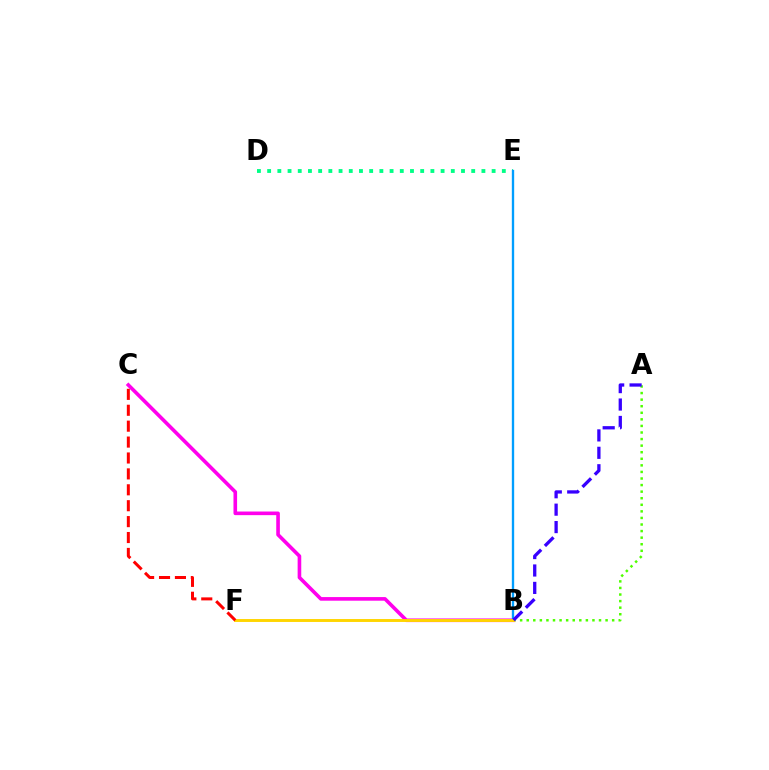{('D', 'E'): [{'color': '#00ff86', 'line_style': 'dotted', 'thickness': 2.77}], ('A', 'B'): [{'color': '#4fff00', 'line_style': 'dotted', 'thickness': 1.79}, {'color': '#3700ff', 'line_style': 'dashed', 'thickness': 2.37}], ('B', 'C'): [{'color': '#ff00ed', 'line_style': 'solid', 'thickness': 2.61}], ('B', 'E'): [{'color': '#009eff', 'line_style': 'solid', 'thickness': 1.69}], ('B', 'F'): [{'color': '#ffd500', 'line_style': 'solid', 'thickness': 2.11}], ('C', 'F'): [{'color': '#ff0000', 'line_style': 'dashed', 'thickness': 2.16}]}